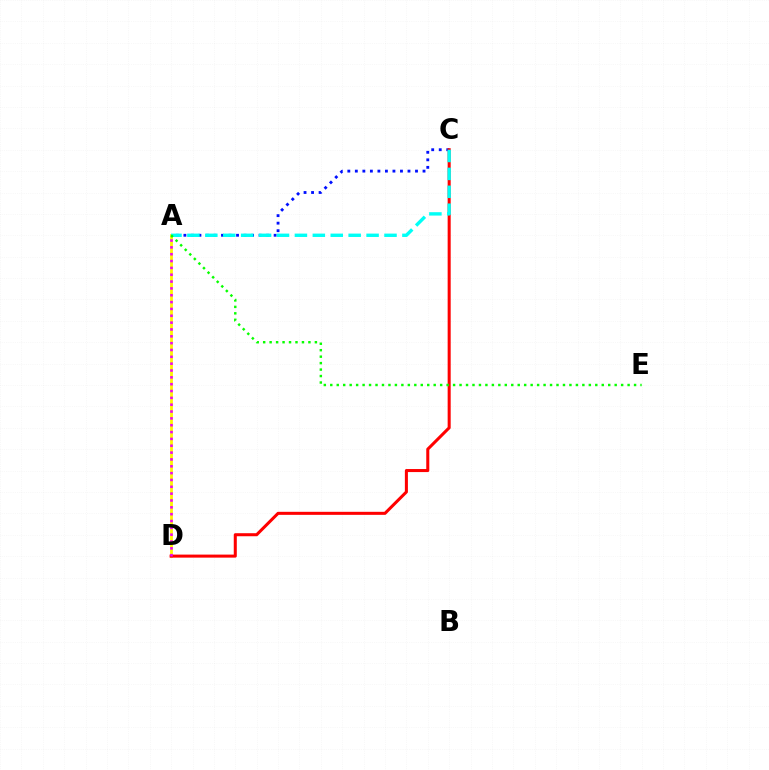{('A', 'C'): [{'color': '#0010ff', 'line_style': 'dotted', 'thickness': 2.04}, {'color': '#00fff6', 'line_style': 'dashed', 'thickness': 2.43}], ('A', 'D'): [{'color': '#fcf500', 'line_style': 'solid', 'thickness': 2.01}, {'color': '#ee00ff', 'line_style': 'dotted', 'thickness': 1.86}], ('C', 'D'): [{'color': '#ff0000', 'line_style': 'solid', 'thickness': 2.19}], ('A', 'E'): [{'color': '#08ff00', 'line_style': 'dotted', 'thickness': 1.76}]}